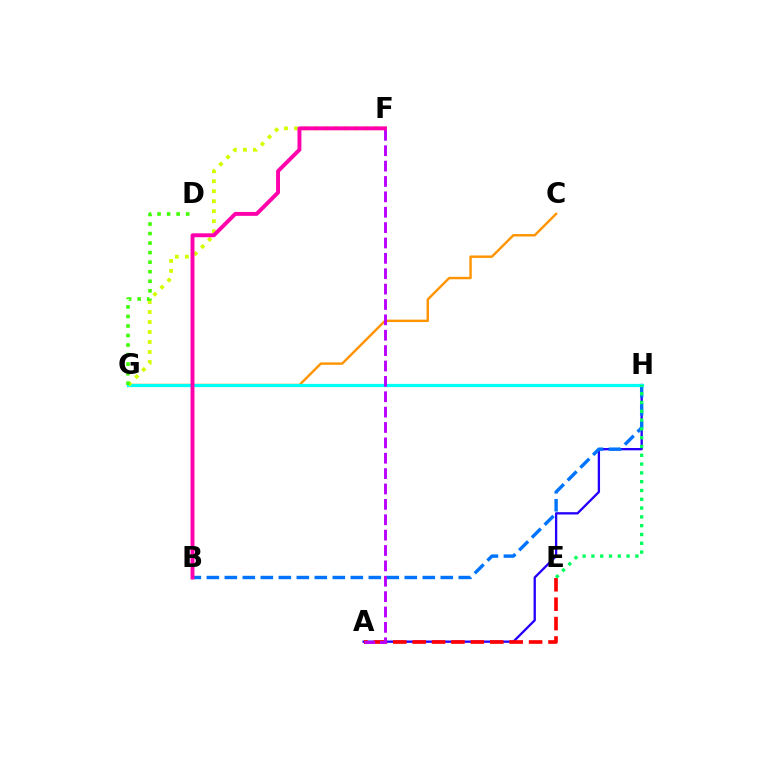{('C', 'G'): [{'color': '#ff9400', 'line_style': 'solid', 'thickness': 1.74}], ('A', 'H'): [{'color': '#2500ff', 'line_style': 'solid', 'thickness': 1.67}], ('B', 'H'): [{'color': '#0074ff', 'line_style': 'dashed', 'thickness': 2.44}], ('G', 'H'): [{'color': '#00fff6', 'line_style': 'solid', 'thickness': 2.32}], ('A', 'E'): [{'color': '#ff0000', 'line_style': 'dashed', 'thickness': 2.64}], ('F', 'G'): [{'color': '#d1ff00', 'line_style': 'dotted', 'thickness': 2.72}], ('E', 'H'): [{'color': '#00ff5c', 'line_style': 'dotted', 'thickness': 2.39}], ('A', 'F'): [{'color': '#b900ff', 'line_style': 'dashed', 'thickness': 2.09}], ('D', 'G'): [{'color': '#3dff00', 'line_style': 'dotted', 'thickness': 2.59}], ('B', 'F'): [{'color': '#ff00ac', 'line_style': 'solid', 'thickness': 2.81}]}